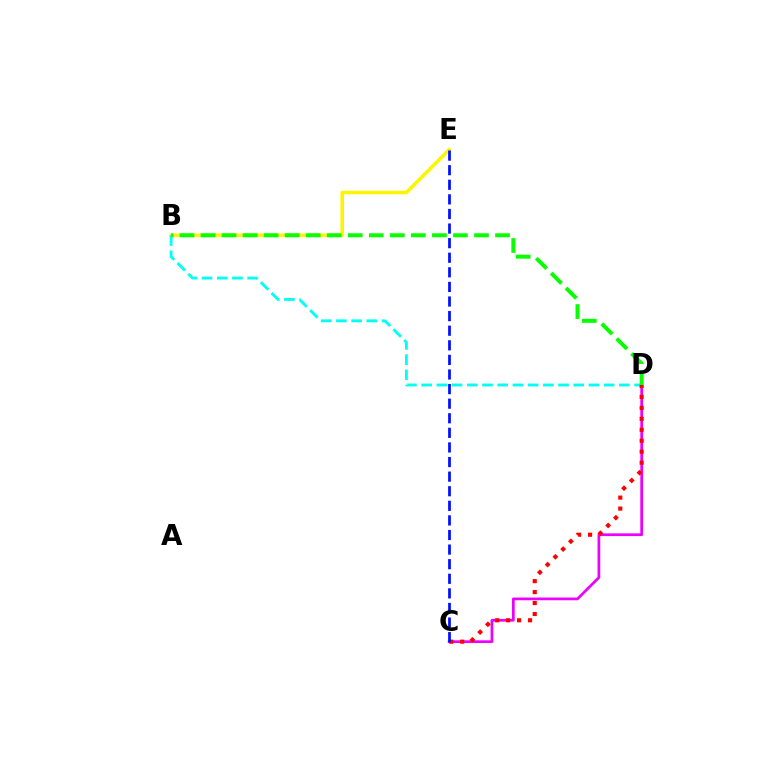{('C', 'D'): [{'color': '#ee00ff', 'line_style': 'solid', 'thickness': 1.96}, {'color': '#ff0000', 'line_style': 'dotted', 'thickness': 2.98}], ('B', 'E'): [{'color': '#fcf500', 'line_style': 'solid', 'thickness': 2.56}], ('B', 'D'): [{'color': '#00fff6', 'line_style': 'dashed', 'thickness': 2.07}, {'color': '#08ff00', 'line_style': 'dashed', 'thickness': 2.86}], ('C', 'E'): [{'color': '#0010ff', 'line_style': 'dashed', 'thickness': 1.98}]}